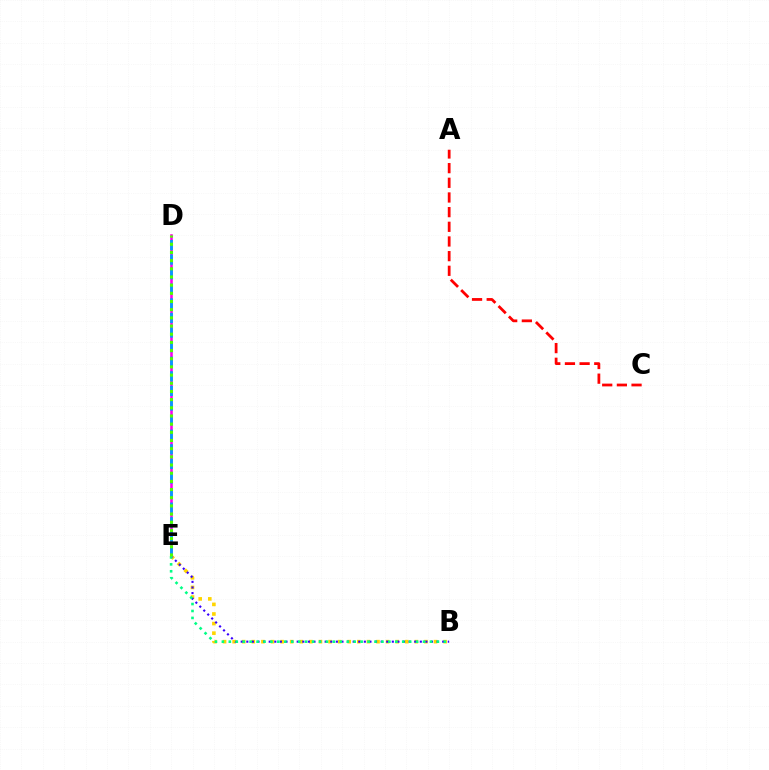{('B', 'E'): [{'color': '#ffd500', 'line_style': 'dotted', 'thickness': 2.61}, {'color': '#3700ff', 'line_style': 'dotted', 'thickness': 1.52}, {'color': '#00ff86', 'line_style': 'dotted', 'thickness': 1.88}], ('D', 'E'): [{'color': '#ff00ed', 'line_style': 'solid', 'thickness': 1.86}, {'color': '#009eff', 'line_style': 'dashed', 'thickness': 1.98}, {'color': '#4fff00', 'line_style': 'dotted', 'thickness': 2.22}], ('A', 'C'): [{'color': '#ff0000', 'line_style': 'dashed', 'thickness': 1.99}]}